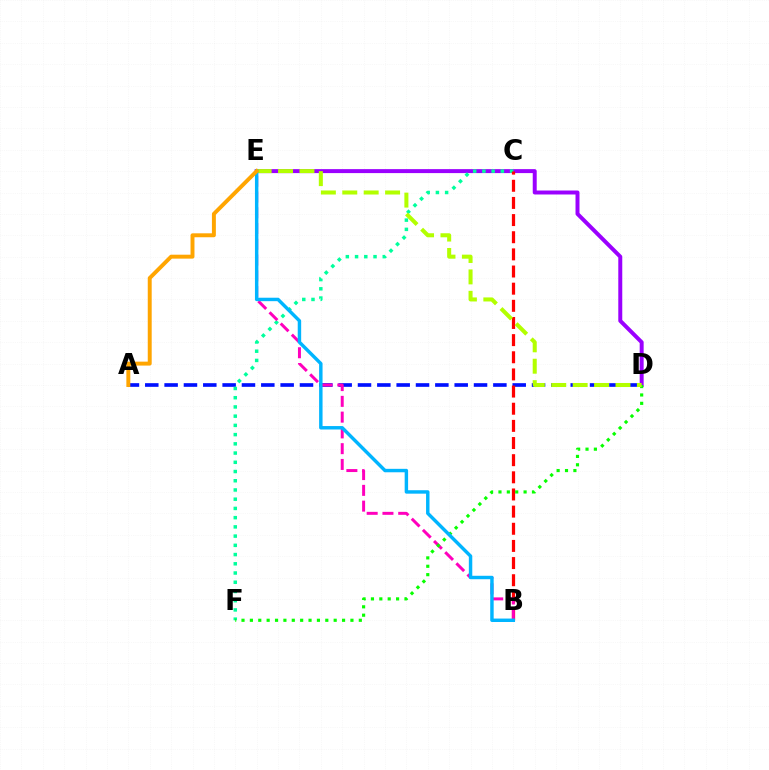{('A', 'D'): [{'color': '#0010ff', 'line_style': 'dashed', 'thickness': 2.63}], ('D', 'E'): [{'color': '#9b00ff', 'line_style': 'solid', 'thickness': 2.86}, {'color': '#b3ff00', 'line_style': 'dashed', 'thickness': 2.91}], ('C', 'F'): [{'color': '#00ff9d', 'line_style': 'dotted', 'thickness': 2.51}], ('B', 'C'): [{'color': '#ff0000', 'line_style': 'dashed', 'thickness': 2.33}], ('B', 'E'): [{'color': '#ff00bd', 'line_style': 'dashed', 'thickness': 2.14}, {'color': '#00b5ff', 'line_style': 'solid', 'thickness': 2.47}], ('D', 'F'): [{'color': '#08ff00', 'line_style': 'dotted', 'thickness': 2.28}], ('A', 'E'): [{'color': '#ffa500', 'line_style': 'solid', 'thickness': 2.84}]}